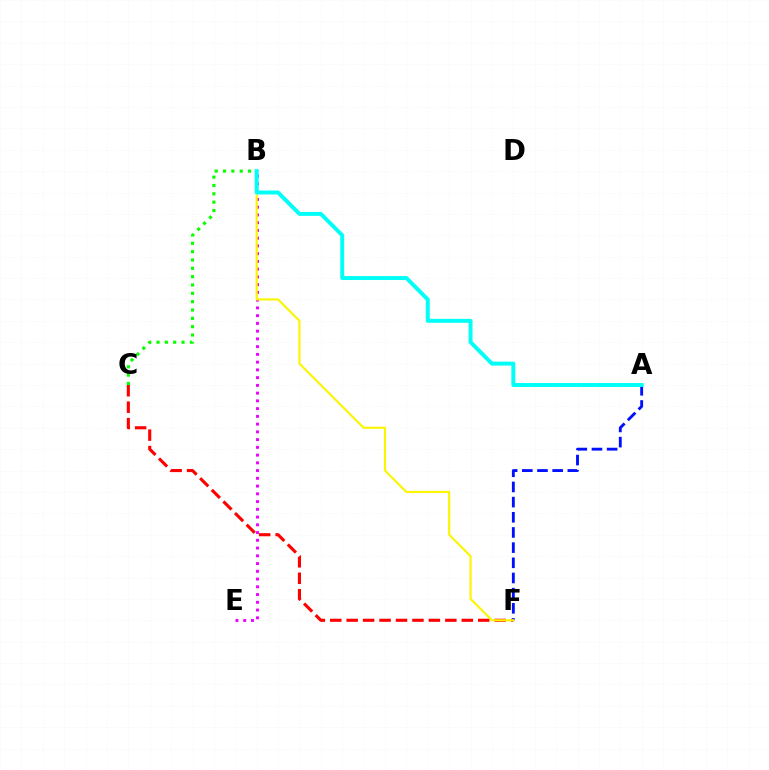{('B', 'C'): [{'color': '#08ff00', 'line_style': 'dotted', 'thickness': 2.27}], ('B', 'E'): [{'color': '#ee00ff', 'line_style': 'dotted', 'thickness': 2.1}], ('C', 'F'): [{'color': '#ff0000', 'line_style': 'dashed', 'thickness': 2.23}], ('A', 'F'): [{'color': '#0010ff', 'line_style': 'dashed', 'thickness': 2.06}], ('B', 'F'): [{'color': '#fcf500', 'line_style': 'solid', 'thickness': 1.54}], ('A', 'B'): [{'color': '#00fff6', 'line_style': 'solid', 'thickness': 2.84}]}